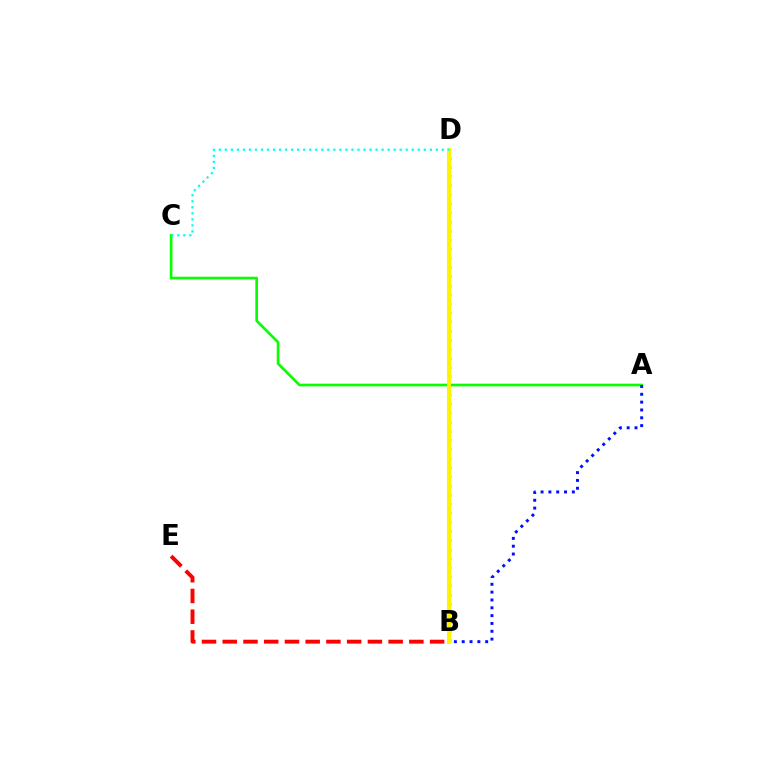{('A', 'C'): [{'color': '#08ff00', 'line_style': 'solid', 'thickness': 1.91}], ('B', 'D'): [{'color': '#ee00ff', 'line_style': 'dotted', 'thickness': 2.47}, {'color': '#fcf500', 'line_style': 'solid', 'thickness': 2.93}], ('C', 'D'): [{'color': '#00fff6', 'line_style': 'dotted', 'thickness': 1.64}], ('A', 'B'): [{'color': '#0010ff', 'line_style': 'dotted', 'thickness': 2.13}], ('B', 'E'): [{'color': '#ff0000', 'line_style': 'dashed', 'thickness': 2.82}]}